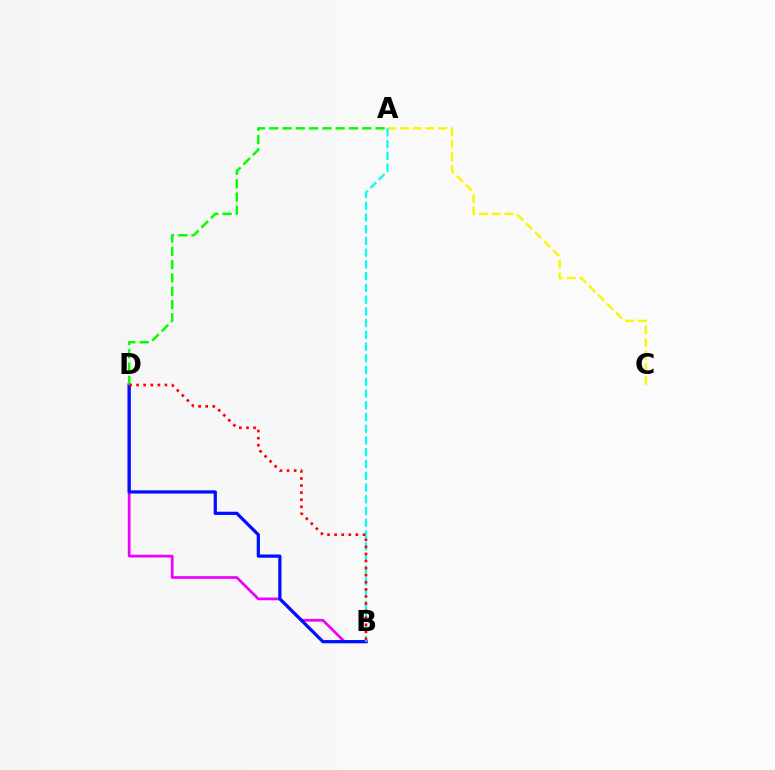{('B', 'D'): [{'color': '#ee00ff', 'line_style': 'solid', 'thickness': 1.97}, {'color': '#0010ff', 'line_style': 'solid', 'thickness': 2.33}, {'color': '#ff0000', 'line_style': 'dotted', 'thickness': 1.92}], ('A', 'C'): [{'color': '#fcf500', 'line_style': 'dashed', 'thickness': 1.72}], ('A', 'D'): [{'color': '#08ff00', 'line_style': 'dashed', 'thickness': 1.81}], ('A', 'B'): [{'color': '#00fff6', 'line_style': 'dashed', 'thickness': 1.6}]}